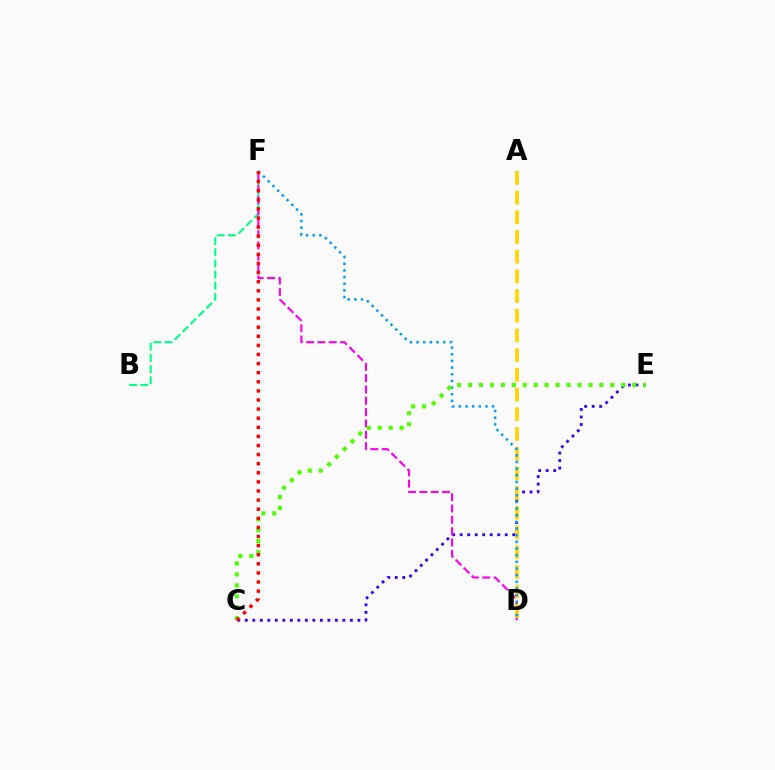{('C', 'E'): [{'color': '#3700ff', 'line_style': 'dotted', 'thickness': 2.04}, {'color': '#4fff00', 'line_style': 'dotted', 'thickness': 2.98}], ('B', 'F'): [{'color': '#00ff86', 'line_style': 'dashed', 'thickness': 1.52}], ('D', 'F'): [{'color': '#ff00ed', 'line_style': 'dashed', 'thickness': 1.54}, {'color': '#009eff', 'line_style': 'dotted', 'thickness': 1.81}], ('A', 'D'): [{'color': '#ffd500', 'line_style': 'dashed', 'thickness': 2.68}], ('C', 'F'): [{'color': '#ff0000', 'line_style': 'dotted', 'thickness': 2.47}]}